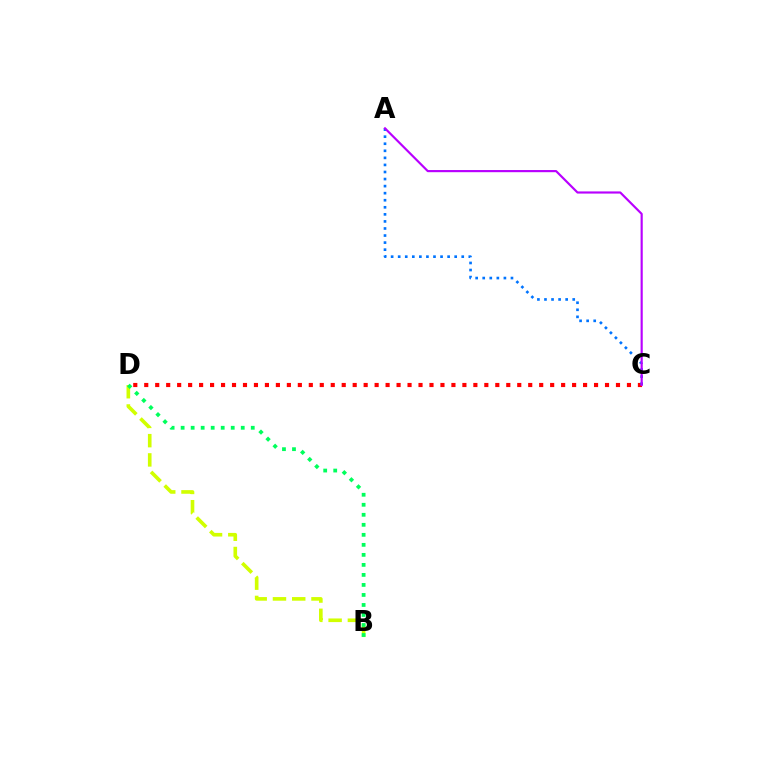{('C', 'D'): [{'color': '#ff0000', 'line_style': 'dotted', 'thickness': 2.98}], ('A', 'C'): [{'color': '#0074ff', 'line_style': 'dotted', 'thickness': 1.92}, {'color': '#b900ff', 'line_style': 'solid', 'thickness': 1.56}], ('B', 'D'): [{'color': '#d1ff00', 'line_style': 'dashed', 'thickness': 2.62}, {'color': '#00ff5c', 'line_style': 'dotted', 'thickness': 2.72}]}